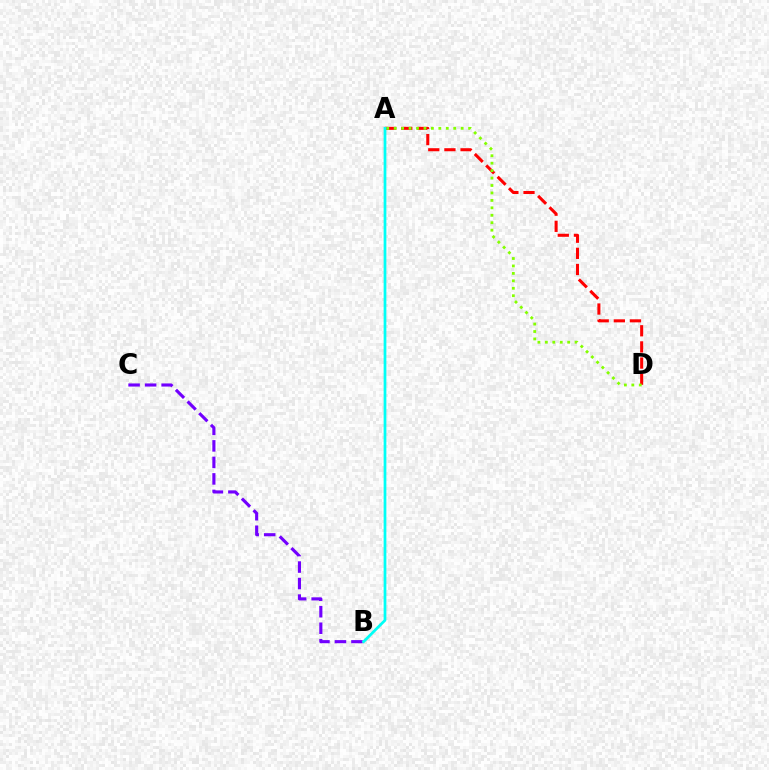{('B', 'C'): [{'color': '#7200ff', 'line_style': 'dashed', 'thickness': 2.24}], ('A', 'D'): [{'color': '#ff0000', 'line_style': 'dashed', 'thickness': 2.19}, {'color': '#84ff00', 'line_style': 'dotted', 'thickness': 2.02}], ('A', 'B'): [{'color': '#00fff6', 'line_style': 'solid', 'thickness': 1.97}]}